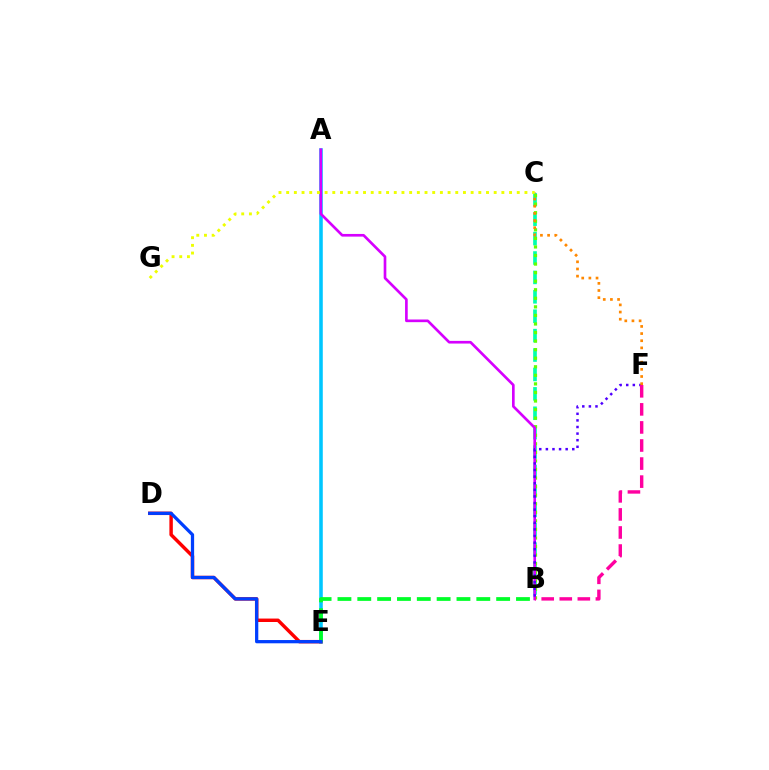{('B', 'C'): [{'color': '#00ffaf', 'line_style': 'dashed', 'thickness': 2.64}, {'color': '#66ff00', 'line_style': 'dotted', 'thickness': 2.33}], ('A', 'E'): [{'color': '#00c7ff', 'line_style': 'solid', 'thickness': 2.57}], ('D', 'E'): [{'color': '#ff0000', 'line_style': 'solid', 'thickness': 2.48}, {'color': '#003fff', 'line_style': 'solid', 'thickness': 2.34}], ('A', 'B'): [{'color': '#d600ff', 'line_style': 'solid', 'thickness': 1.92}], ('B', 'E'): [{'color': '#00ff27', 'line_style': 'dashed', 'thickness': 2.69}], ('B', 'F'): [{'color': '#4f00ff', 'line_style': 'dotted', 'thickness': 1.79}, {'color': '#ff00a0', 'line_style': 'dashed', 'thickness': 2.45}], ('C', 'F'): [{'color': '#ff8800', 'line_style': 'dotted', 'thickness': 1.94}], ('C', 'G'): [{'color': '#eeff00', 'line_style': 'dotted', 'thickness': 2.09}]}